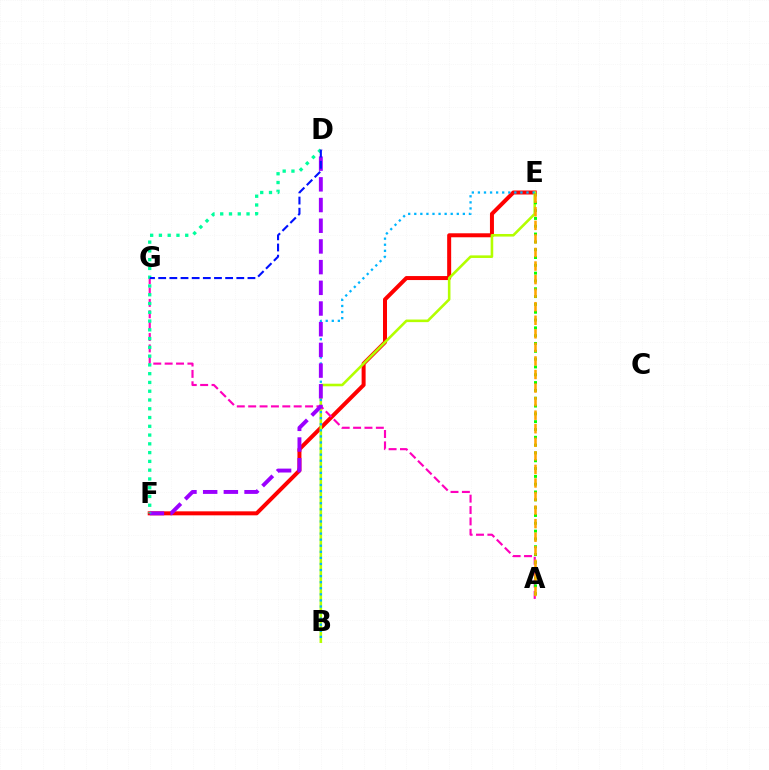{('E', 'F'): [{'color': '#ff0000', 'line_style': 'solid', 'thickness': 2.88}], ('B', 'E'): [{'color': '#b3ff00', 'line_style': 'solid', 'thickness': 1.87}, {'color': '#00b5ff', 'line_style': 'dotted', 'thickness': 1.65}], ('A', 'G'): [{'color': '#ff00bd', 'line_style': 'dashed', 'thickness': 1.55}], ('D', 'F'): [{'color': '#9b00ff', 'line_style': 'dashed', 'thickness': 2.81}, {'color': '#00ff9d', 'line_style': 'dotted', 'thickness': 2.38}], ('A', 'E'): [{'color': '#08ff00', 'line_style': 'dotted', 'thickness': 2.12}, {'color': '#ffa500', 'line_style': 'dashed', 'thickness': 1.84}], ('D', 'G'): [{'color': '#0010ff', 'line_style': 'dashed', 'thickness': 1.52}]}